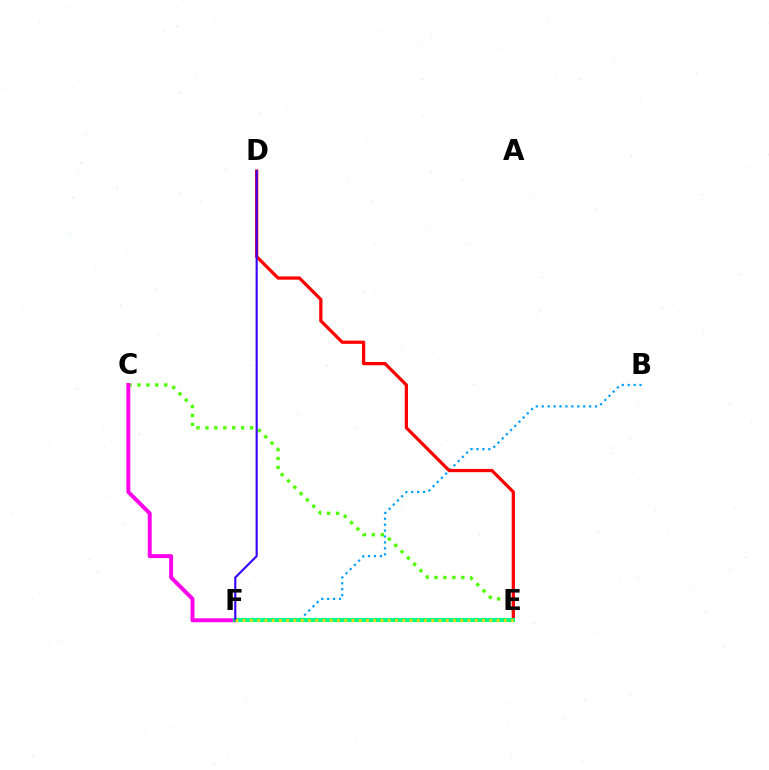{('C', 'E'): [{'color': '#4fff00', 'line_style': 'dotted', 'thickness': 2.43}], ('B', 'F'): [{'color': '#009eff', 'line_style': 'dotted', 'thickness': 1.61}], ('D', 'E'): [{'color': '#ff0000', 'line_style': 'solid', 'thickness': 2.34}], ('C', 'F'): [{'color': '#ff00ed', 'line_style': 'solid', 'thickness': 2.83}], ('E', 'F'): [{'color': '#00ff86', 'line_style': 'solid', 'thickness': 2.93}, {'color': '#ffd500', 'line_style': 'dotted', 'thickness': 1.97}], ('D', 'F'): [{'color': '#3700ff', 'line_style': 'solid', 'thickness': 1.53}]}